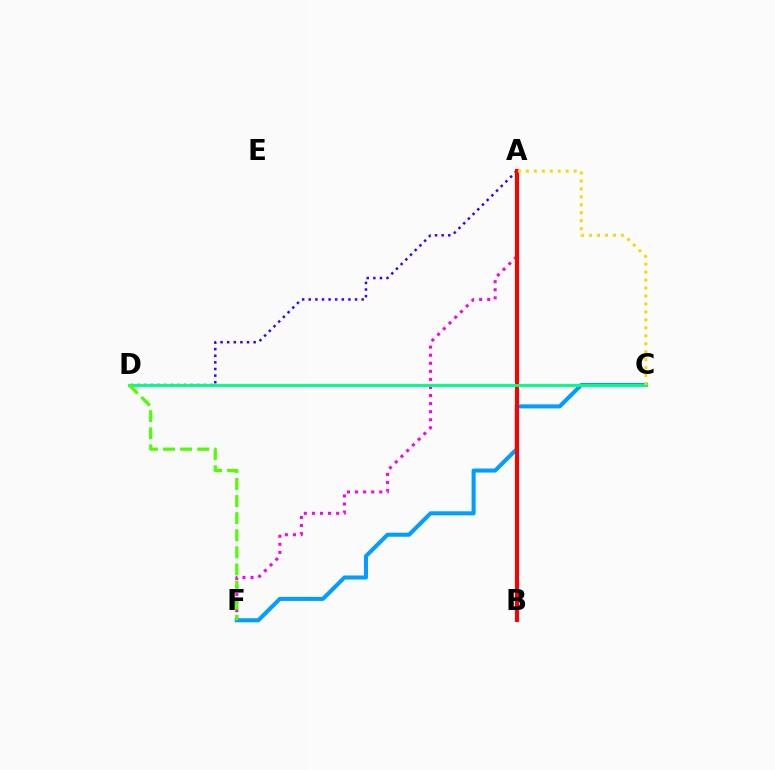{('C', 'F'): [{'color': '#009eff', 'line_style': 'solid', 'thickness': 2.9}], ('A', 'F'): [{'color': '#ff00ed', 'line_style': 'dotted', 'thickness': 2.19}], ('A', 'D'): [{'color': '#3700ff', 'line_style': 'dotted', 'thickness': 1.8}], ('A', 'B'): [{'color': '#ff0000', 'line_style': 'solid', 'thickness': 2.94}], ('C', 'D'): [{'color': '#00ff86', 'line_style': 'solid', 'thickness': 2.11}], ('D', 'F'): [{'color': '#4fff00', 'line_style': 'dashed', 'thickness': 2.32}], ('A', 'C'): [{'color': '#ffd500', 'line_style': 'dotted', 'thickness': 2.16}]}